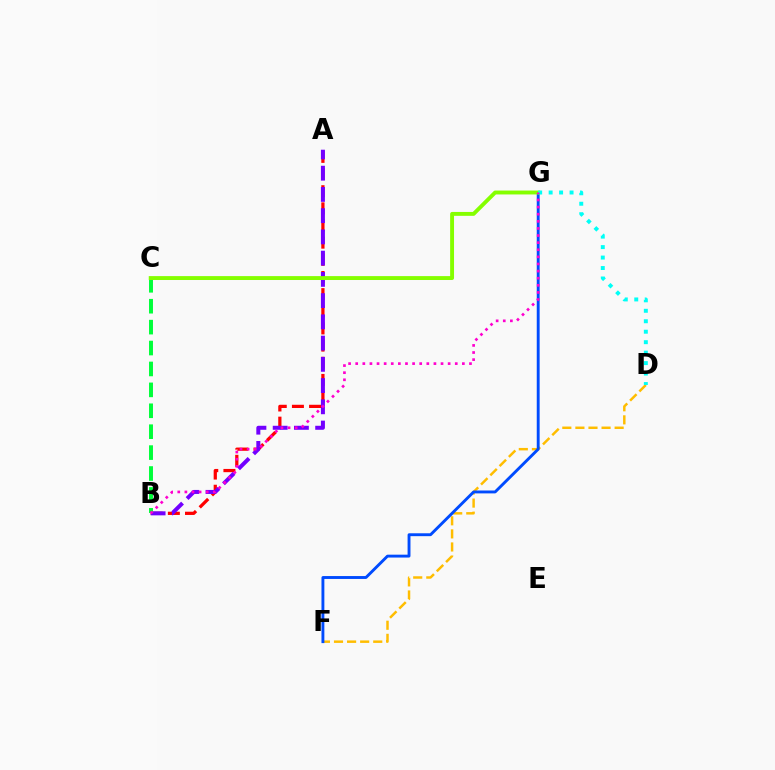{('D', 'F'): [{'color': '#ffbd00', 'line_style': 'dashed', 'thickness': 1.78}], ('A', 'B'): [{'color': '#ff0000', 'line_style': 'dashed', 'thickness': 2.33}, {'color': '#7200ff', 'line_style': 'dashed', 'thickness': 2.89}], ('F', 'G'): [{'color': '#004bff', 'line_style': 'solid', 'thickness': 2.08}], ('B', 'C'): [{'color': '#00ff39', 'line_style': 'dashed', 'thickness': 2.84}], ('C', 'G'): [{'color': '#84ff00', 'line_style': 'solid', 'thickness': 2.81}], ('D', 'G'): [{'color': '#00fff6', 'line_style': 'dotted', 'thickness': 2.84}], ('B', 'G'): [{'color': '#ff00cf', 'line_style': 'dotted', 'thickness': 1.93}]}